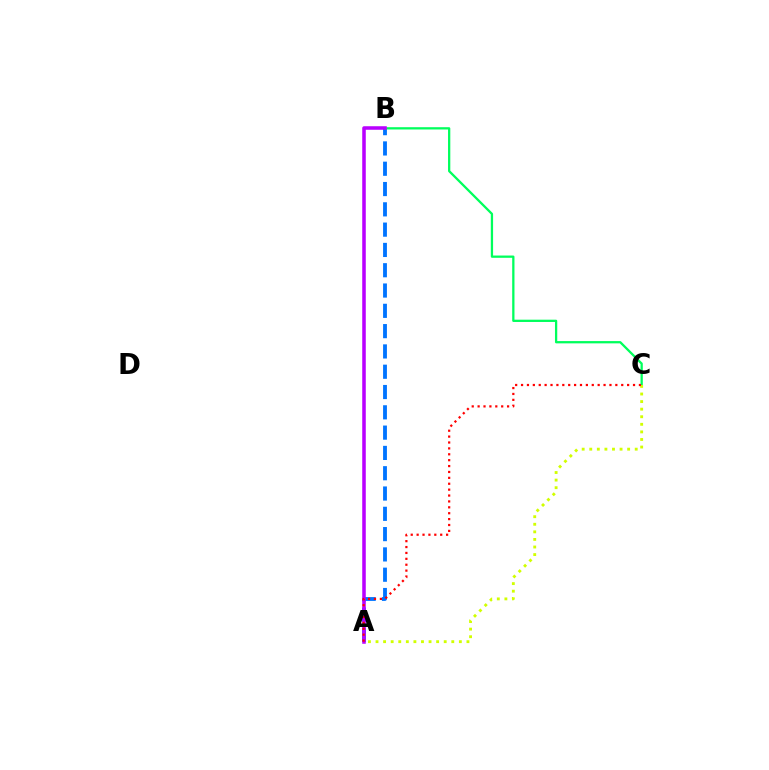{('A', 'B'): [{'color': '#0074ff', 'line_style': 'dashed', 'thickness': 2.76}, {'color': '#b900ff', 'line_style': 'solid', 'thickness': 2.55}], ('B', 'C'): [{'color': '#00ff5c', 'line_style': 'solid', 'thickness': 1.64}], ('A', 'C'): [{'color': '#d1ff00', 'line_style': 'dotted', 'thickness': 2.06}, {'color': '#ff0000', 'line_style': 'dotted', 'thickness': 1.6}]}